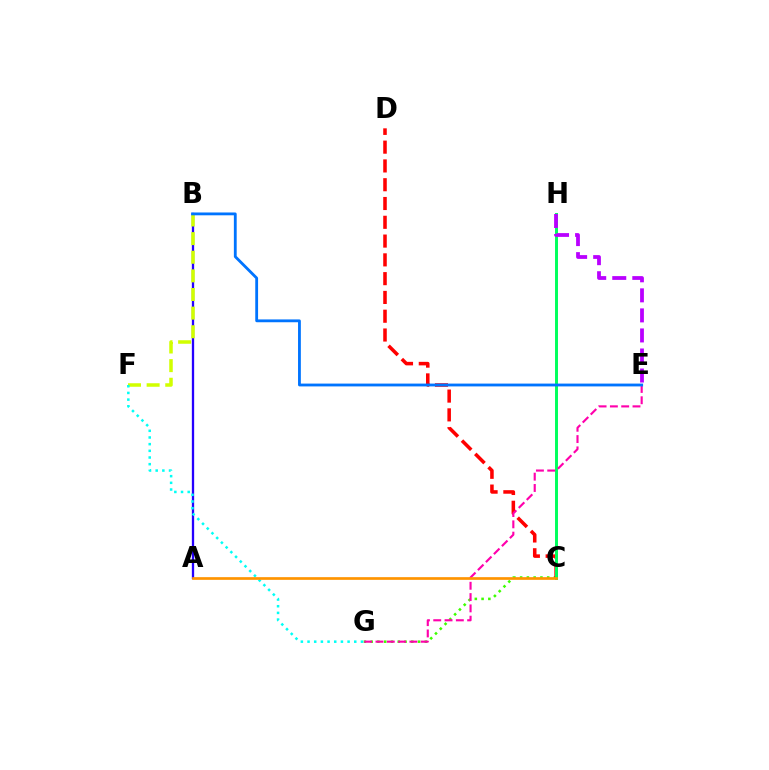{('C', 'G'): [{'color': '#3dff00', 'line_style': 'dotted', 'thickness': 1.84}], ('C', 'D'): [{'color': '#ff0000', 'line_style': 'dashed', 'thickness': 2.55}], ('C', 'H'): [{'color': '#00ff5c', 'line_style': 'solid', 'thickness': 2.13}], ('A', 'B'): [{'color': '#2500ff', 'line_style': 'solid', 'thickness': 1.66}], ('E', 'G'): [{'color': '#ff00ac', 'line_style': 'dashed', 'thickness': 1.54}], ('E', 'H'): [{'color': '#b900ff', 'line_style': 'dashed', 'thickness': 2.72}], ('B', 'F'): [{'color': '#d1ff00', 'line_style': 'dashed', 'thickness': 2.53}], ('B', 'E'): [{'color': '#0074ff', 'line_style': 'solid', 'thickness': 2.03}], ('F', 'G'): [{'color': '#00fff6', 'line_style': 'dotted', 'thickness': 1.81}], ('A', 'C'): [{'color': '#ff9400', 'line_style': 'solid', 'thickness': 1.94}]}